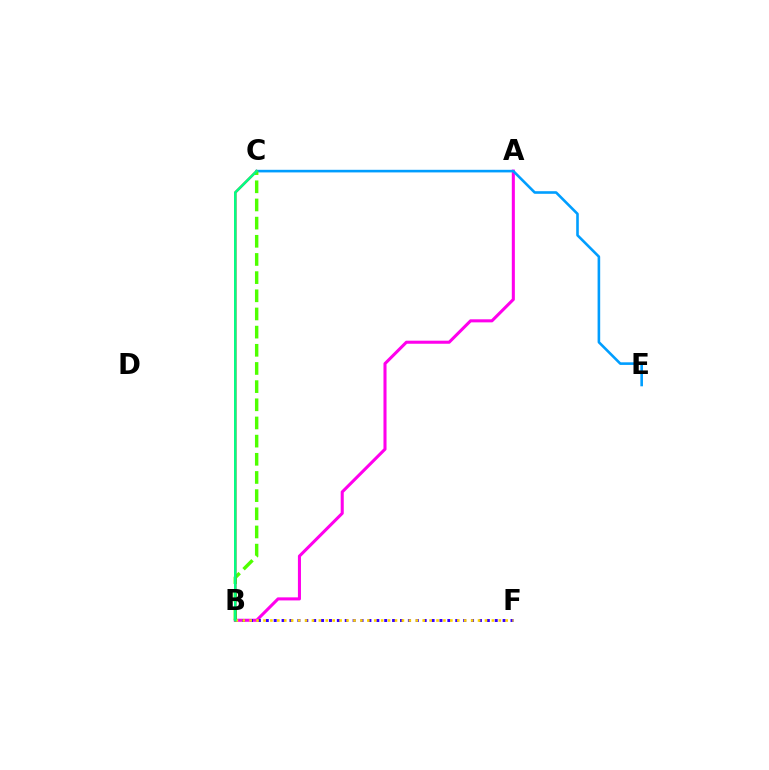{('A', 'B'): [{'color': '#ff00ed', 'line_style': 'solid', 'thickness': 2.2}], ('C', 'E'): [{'color': '#009eff', 'line_style': 'solid', 'thickness': 1.87}], ('B', 'F'): [{'color': '#3700ff', 'line_style': 'dotted', 'thickness': 2.14}, {'color': '#ffd500', 'line_style': 'dotted', 'thickness': 1.88}], ('B', 'C'): [{'color': '#4fff00', 'line_style': 'dashed', 'thickness': 2.47}, {'color': '#ff0000', 'line_style': 'solid', 'thickness': 1.63}, {'color': '#00ff86', 'line_style': 'solid', 'thickness': 1.8}]}